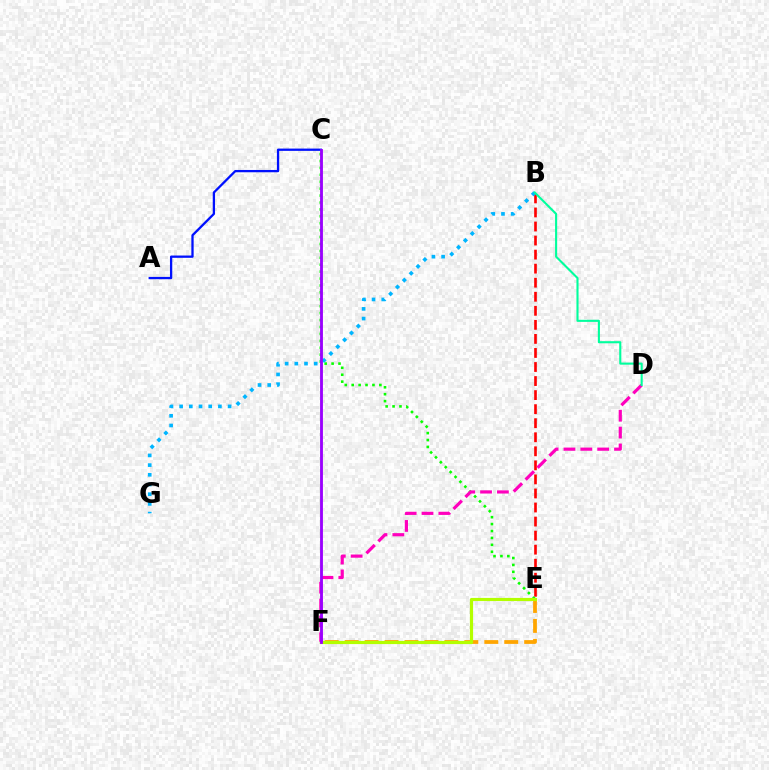{('B', 'E'): [{'color': '#ff0000', 'line_style': 'dashed', 'thickness': 1.91}], ('C', 'E'): [{'color': '#08ff00', 'line_style': 'dotted', 'thickness': 1.88}], ('B', 'G'): [{'color': '#00b5ff', 'line_style': 'dotted', 'thickness': 2.63}], ('E', 'F'): [{'color': '#ffa500', 'line_style': 'dashed', 'thickness': 2.71}, {'color': '#b3ff00', 'line_style': 'solid', 'thickness': 2.28}], ('D', 'F'): [{'color': '#ff00bd', 'line_style': 'dashed', 'thickness': 2.29}], ('A', 'C'): [{'color': '#0010ff', 'line_style': 'solid', 'thickness': 1.65}], ('C', 'F'): [{'color': '#9b00ff', 'line_style': 'solid', 'thickness': 2.05}], ('B', 'D'): [{'color': '#00ff9d', 'line_style': 'solid', 'thickness': 1.51}]}